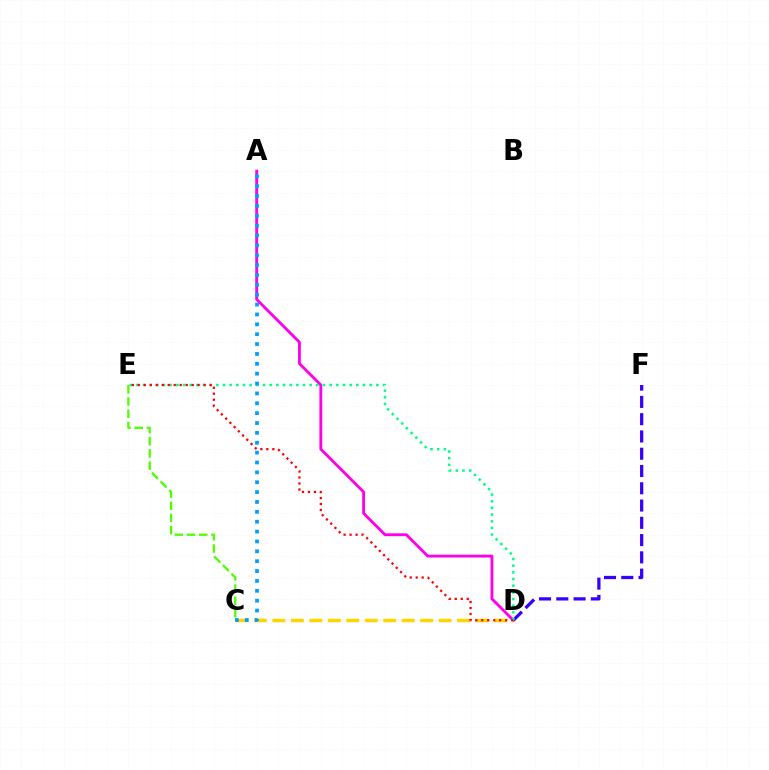{('C', 'E'): [{'color': '#4fff00', 'line_style': 'dashed', 'thickness': 1.66}], ('A', 'D'): [{'color': '#ff00ed', 'line_style': 'solid', 'thickness': 2.04}], ('D', 'F'): [{'color': '#3700ff', 'line_style': 'dashed', 'thickness': 2.35}], ('C', 'D'): [{'color': '#ffd500', 'line_style': 'dashed', 'thickness': 2.51}], ('D', 'E'): [{'color': '#00ff86', 'line_style': 'dotted', 'thickness': 1.81}, {'color': '#ff0000', 'line_style': 'dotted', 'thickness': 1.63}], ('A', 'C'): [{'color': '#009eff', 'line_style': 'dotted', 'thickness': 2.68}]}